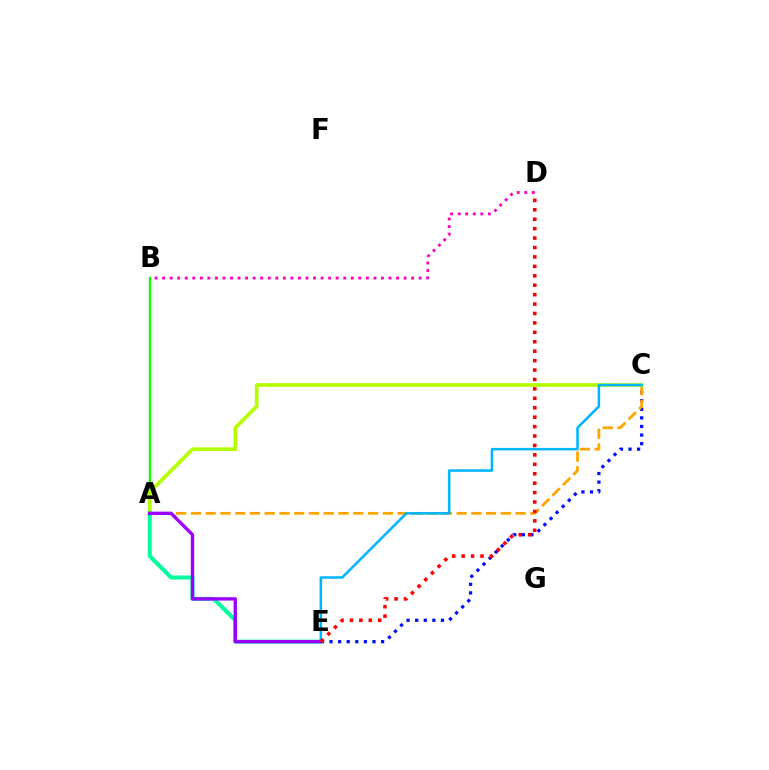{('C', 'E'): [{'color': '#0010ff', 'line_style': 'dotted', 'thickness': 2.33}, {'color': '#00b5ff', 'line_style': 'solid', 'thickness': 1.83}], ('A', 'B'): [{'color': '#08ff00', 'line_style': 'solid', 'thickness': 1.65}], ('A', 'C'): [{'color': '#ffa500', 'line_style': 'dashed', 'thickness': 2.01}, {'color': '#b3ff00', 'line_style': 'solid', 'thickness': 2.66}], ('B', 'D'): [{'color': '#ff00bd', 'line_style': 'dotted', 'thickness': 2.05}], ('A', 'E'): [{'color': '#00ff9d', 'line_style': 'solid', 'thickness': 2.92}, {'color': '#9b00ff', 'line_style': 'solid', 'thickness': 2.42}], ('D', 'E'): [{'color': '#ff0000', 'line_style': 'dotted', 'thickness': 2.56}]}